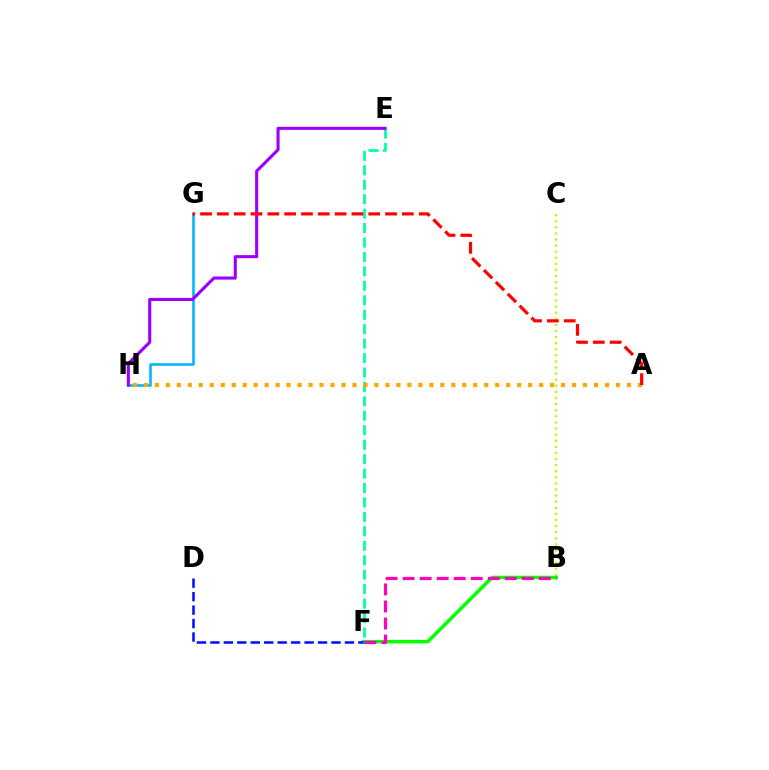{('G', 'H'): [{'color': '#00b5ff', 'line_style': 'solid', 'thickness': 1.86}], ('B', 'F'): [{'color': '#08ff00', 'line_style': 'solid', 'thickness': 2.55}, {'color': '#ff00bd', 'line_style': 'dashed', 'thickness': 2.31}], ('D', 'F'): [{'color': '#0010ff', 'line_style': 'dashed', 'thickness': 1.83}], ('E', 'F'): [{'color': '#00ff9d', 'line_style': 'dashed', 'thickness': 1.96}], ('B', 'C'): [{'color': '#b3ff00', 'line_style': 'dotted', 'thickness': 1.66}], ('A', 'H'): [{'color': '#ffa500', 'line_style': 'dotted', 'thickness': 2.98}], ('E', 'H'): [{'color': '#9b00ff', 'line_style': 'solid', 'thickness': 2.23}], ('A', 'G'): [{'color': '#ff0000', 'line_style': 'dashed', 'thickness': 2.28}]}